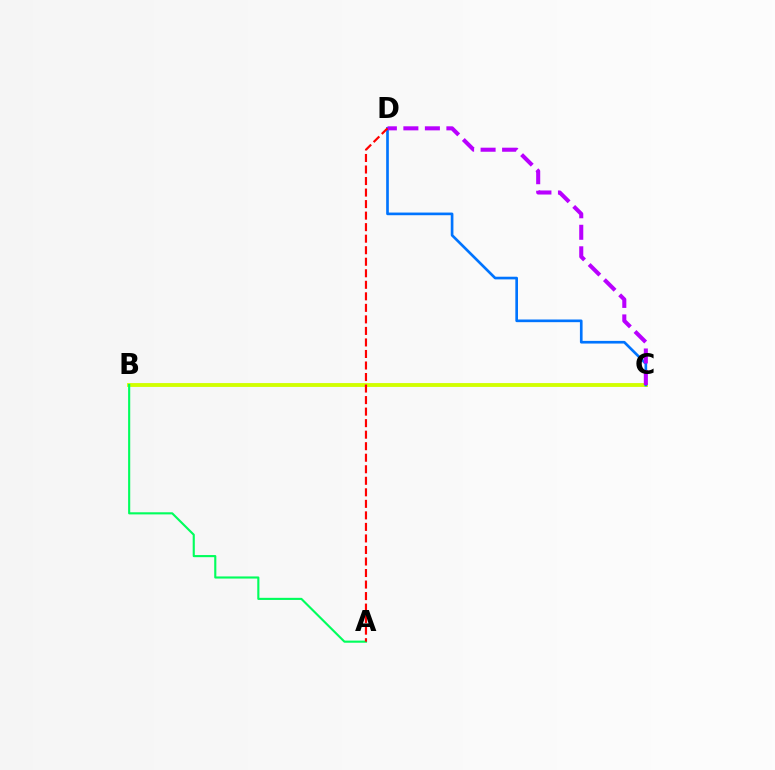{('B', 'C'): [{'color': '#d1ff00', 'line_style': 'solid', 'thickness': 2.78}], ('C', 'D'): [{'color': '#0074ff', 'line_style': 'solid', 'thickness': 1.92}, {'color': '#b900ff', 'line_style': 'dashed', 'thickness': 2.92}], ('A', 'B'): [{'color': '#00ff5c', 'line_style': 'solid', 'thickness': 1.53}], ('A', 'D'): [{'color': '#ff0000', 'line_style': 'dashed', 'thickness': 1.57}]}